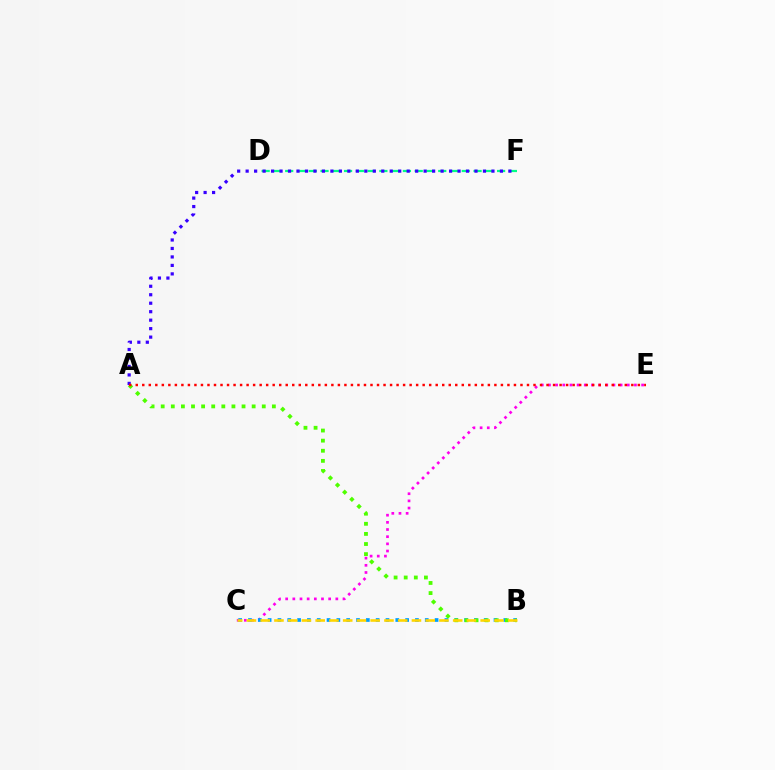{('D', 'F'): [{'color': '#00ff86', 'line_style': 'dashed', 'thickness': 1.6}], ('A', 'F'): [{'color': '#3700ff', 'line_style': 'dotted', 'thickness': 2.3}], ('C', 'E'): [{'color': '#ff00ed', 'line_style': 'dotted', 'thickness': 1.95}], ('B', 'C'): [{'color': '#009eff', 'line_style': 'dotted', 'thickness': 2.67}, {'color': '#ffd500', 'line_style': 'dashed', 'thickness': 1.87}], ('A', 'B'): [{'color': '#4fff00', 'line_style': 'dotted', 'thickness': 2.75}], ('A', 'E'): [{'color': '#ff0000', 'line_style': 'dotted', 'thickness': 1.77}]}